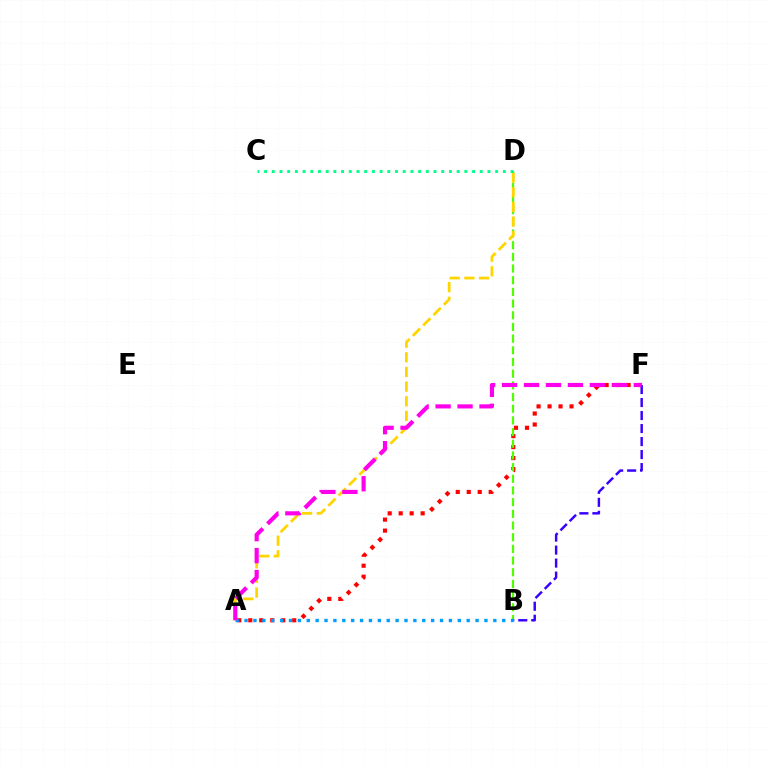{('A', 'F'): [{'color': '#ff0000', 'line_style': 'dotted', 'thickness': 2.99}, {'color': '#ff00ed', 'line_style': 'dashed', 'thickness': 2.98}], ('B', 'D'): [{'color': '#4fff00', 'line_style': 'dashed', 'thickness': 1.59}], ('A', 'D'): [{'color': '#ffd500', 'line_style': 'dashed', 'thickness': 1.99}], ('C', 'D'): [{'color': '#00ff86', 'line_style': 'dotted', 'thickness': 2.09}], ('B', 'F'): [{'color': '#3700ff', 'line_style': 'dashed', 'thickness': 1.77}], ('A', 'B'): [{'color': '#009eff', 'line_style': 'dotted', 'thickness': 2.41}]}